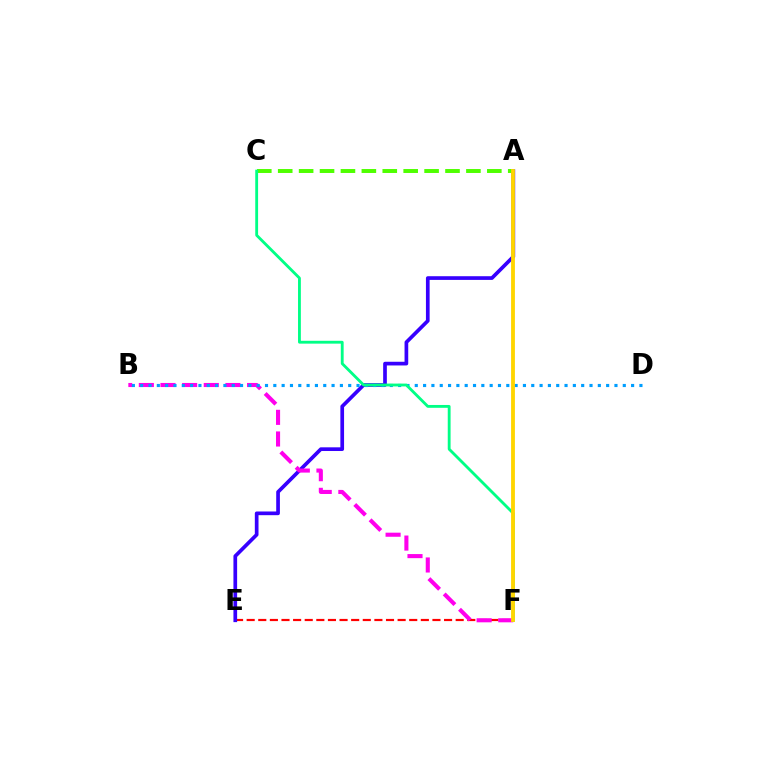{('E', 'F'): [{'color': '#ff0000', 'line_style': 'dashed', 'thickness': 1.58}], ('A', 'E'): [{'color': '#3700ff', 'line_style': 'solid', 'thickness': 2.66}], ('B', 'F'): [{'color': '#ff00ed', 'line_style': 'dashed', 'thickness': 2.94}], ('A', 'C'): [{'color': '#4fff00', 'line_style': 'dashed', 'thickness': 2.84}], ('B', 'D'): [{'color': '#009eff', 'line_style': 'dotted', 'thickness': 2.26}], ('C', 'F'): [{'color': '#00ff86', 'line_style': 'solid', 'thickness': 2.04}], ('A', 'F'): [{'color': '#ffd500', 'line_style': 'solid', 'thickness': 2.76}]}